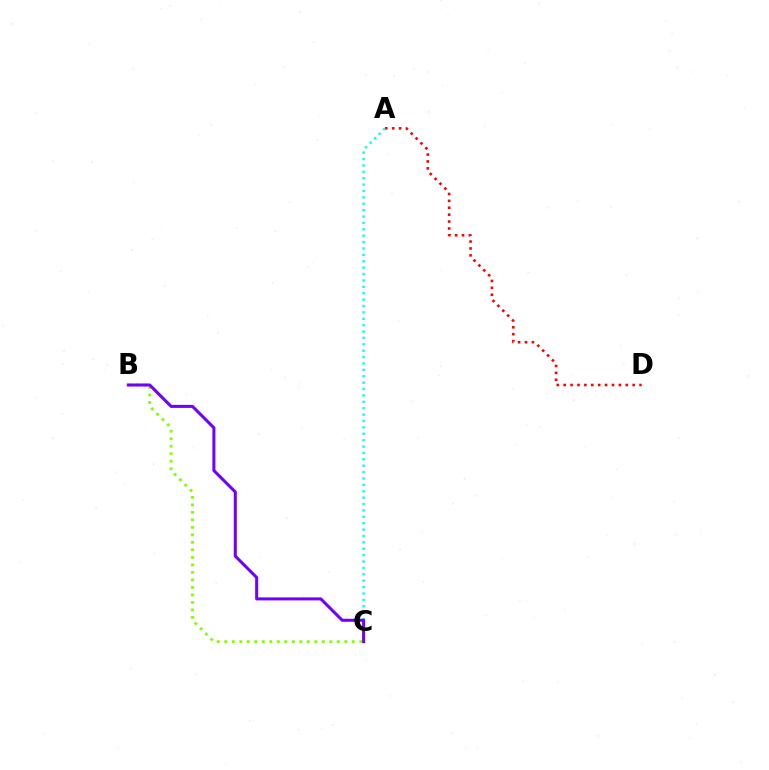{('B', 'C'): [{'color': '#84ff00', 'line_style': 'dotted', 'thickness': 2.04}, {'color': '#7200ff', 'line_style': 'solid', 'thickness': 2.19}], ('A', 'D'): [{'color': '#ff0000', 'line_style': 'dotted', 'thickness': 1.87}], ('A', 'C'): [{'color': '#00fff6', 'line_style': 'dotted', 'thickness': 1.74}]}